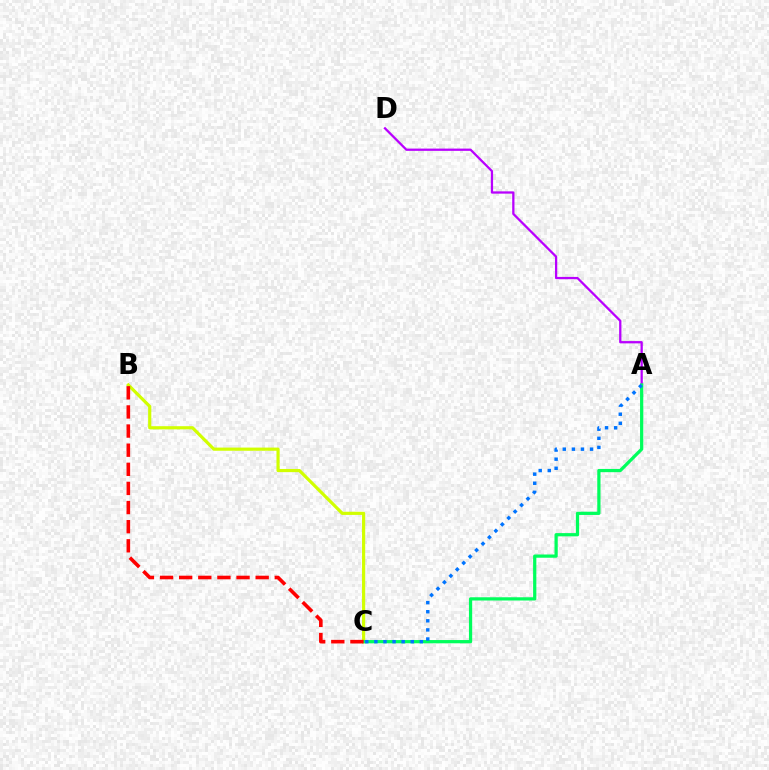{('A', 'D'): [{'color': '#b900ff', 'line_style': 'solid', 'thickness': 1.64}], ('B', 'C'): [{'color': '#d1ff00', 'line_style': 'solid', 'thickness': 2.28}, {'color': '#ff0000', 'line_style': 'dashed', 'thickness': 2.6}], ('A', 'C'): [{'color': '#00ff5c', 'line_style': 'solid', 'thickness': 2.33}, {'color': '#0074ff', 'line_style': 'dotted', 'thickness': 2.47}]}